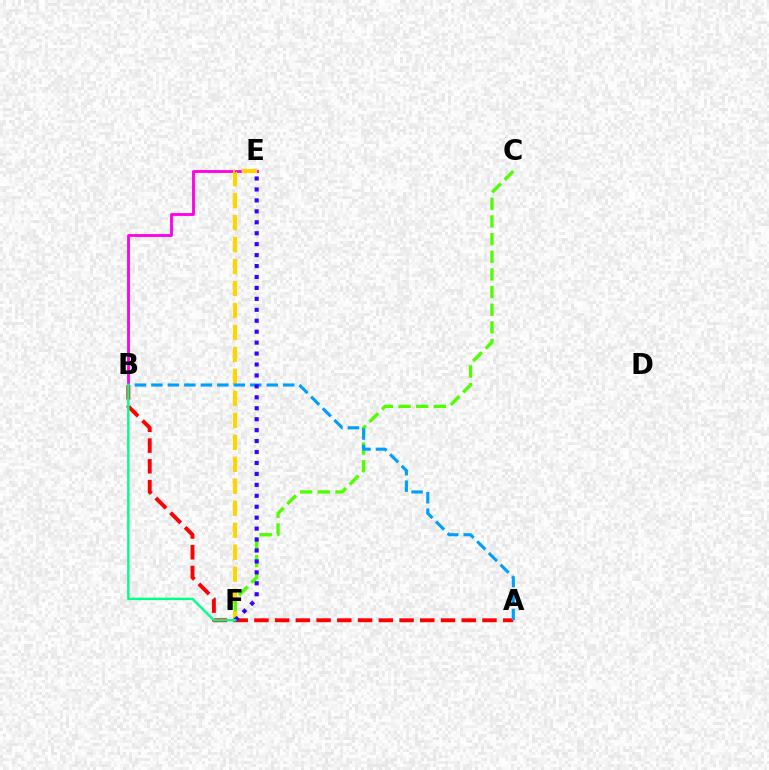{('B', 'E'): [{'color': '#ff00ed', 'line_style': 'solid', 'thickness': 2.06}], ('E', 'F'): [{'color': '#ffd500', 'line_style': 'dashed', 'thickness': 2.99}, {'color': '#3700ff', 'line_style': 'dotted', 'thickness': 2.97}], ('A', 'B'): [{'color': '#ff0000', 'line_style': 'dashed', 'thickness': 2.82}, {'color': '#009eff', 'line_style': 'dashed', 'thickness': 2.24}], ('C', 'F'): [{'color': '#4fff00', 'line_style': 'dashed', 'thickness': 2.4}], ('B', 'F'): [{'color': '#00ff86', 'line_style': 'solid', 'thickness': 1.73}]}